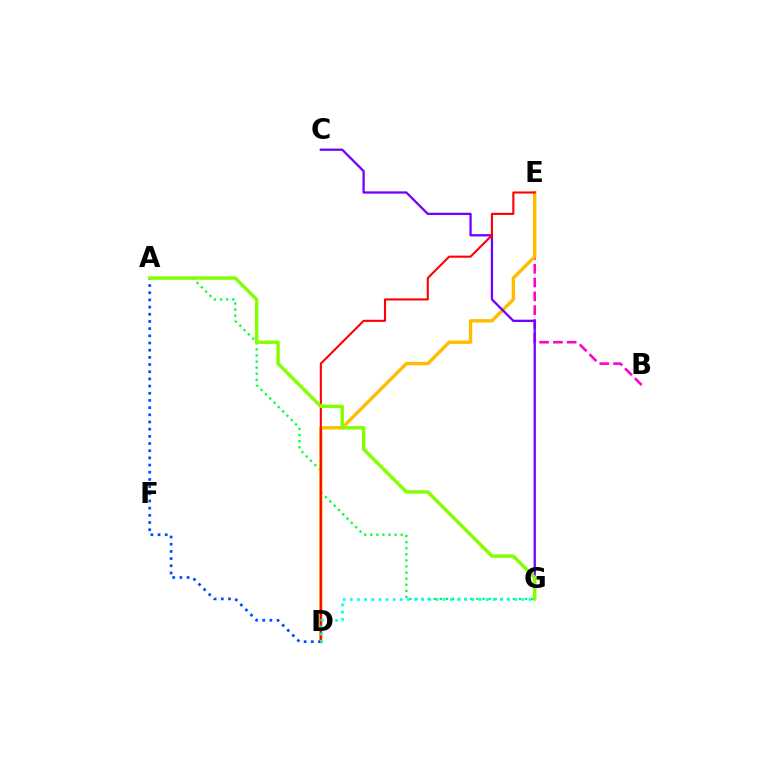{('B', 'E'): [{'color': '#ff00cf', 'line_style': 'dashed', 'thickness': 1.88}], ('A', 'G'): [{'color': '#00ff39', 'line_style': 'dotted', 'thickness': 1.65}, {'color': '#84ff00', 'line_style': 'solid', 'thickness': 2.46}], ('D', 'E'): [{'color': '#ffbd00', 'line_style': 'solid', 'thickness': 2.44}, {'color': '#ff0000', 'line_style': 'solid', 'thickness': 1.51}], ('A', 'D'): [{'color': '#004bff', 'line_style': 'dotted', 'thickness': 1.95}], ('C', 'G'): [{'color': '#7200ff', 'line_style': 'solid', 'thickness': 1.65}], ('D', 'G'): [{'color': '#00fff6', 'line_style': 'dotted', 'thickness': 1.94}]}